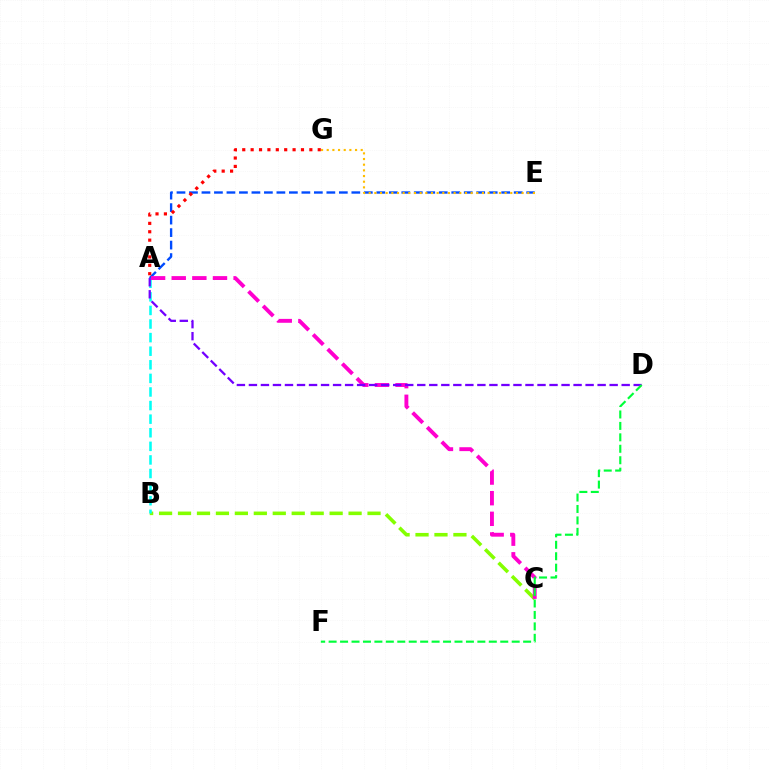{('A', 'E'): [{'color': '#004bff', 'line_style': 'dashed', 'thickness': 1.7}], ('A', 'G'): [{'color': '#ff0000', 'line_style': 'dotted', 'thickness': 2.28}], ('B', 'C'): [{'color': '#84ff00', 'line_style': 'dashed', 'thickness': 2.57}], ('A', 'B'): [{'color': '#00fff6', 'line_style': 'dashed', 'thickness': 1.85}], ('E', 'G'): [{'color': '#ffbd00', 'line_style': 'dotted', 'thickness': 1.54}], ('A', 'C'): [{'color': '#ff00cf', 'line_style': 'dashed', 'thickness': 2.8}], ('A', 'D'): [{'color': '#7200ff', 'line_style': 'dashed', 'thickness': 1.63}], ('D', 'F'): [{'color': '#00ff39', 'line_style': 'dashed', 'thickness': 1.55}]}